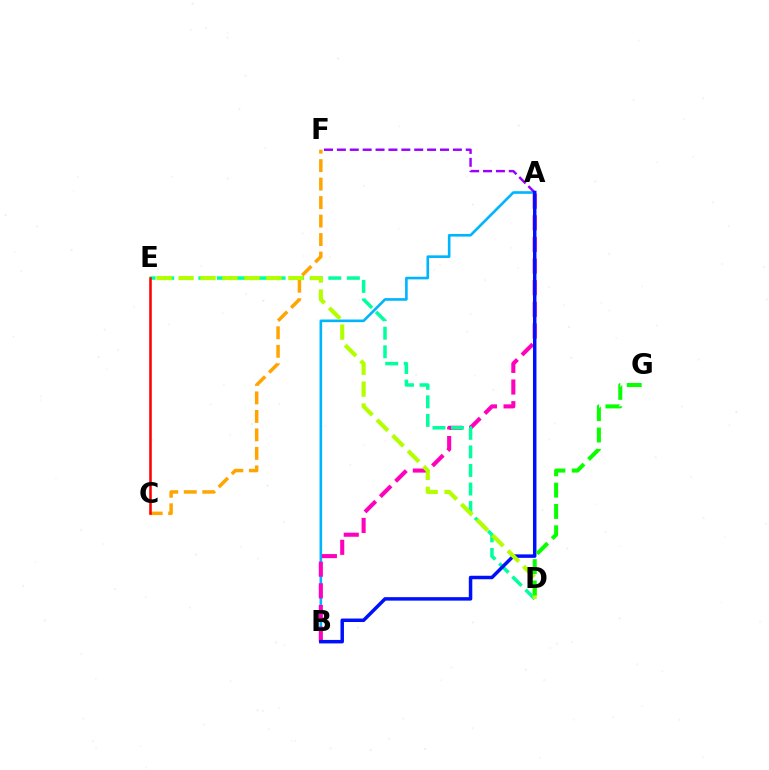{('C', 'F'): [{'color': '#ffa500', 'line_style': 'dashed', 'thickness': 2.51}], ('A', 'B'): [{'color': '#00b5ff', 'line_style': 'solid', 'thickness': 1.89}, {'color': '#ff00bd', 'line_style': 'dashed', 'thickness': 2.94}, {'color': '#0010ff', 'line_style': 'solid', 'thickness': 2.51}], ('A', 'F'): [{'color': '#9b00ff', 'line_style': 'dashed', 'thickness': 1.75}], ('D', 'E'): [{'color': '#00ff9d', 'line_style': 'dashed', 'thickness': 2.52}, {'color': '#b3ff00', 'line_style': 'dashed', 'thickness': 2.98}], ('C', 'E'): [{'color': '#ff0000', 'line_style': 'solid', 'thickness': 1.84}], ('D', 'G'): [{'color': '#08ff00', 'line_style': 'dashed', 'thickness': 2.9}]}